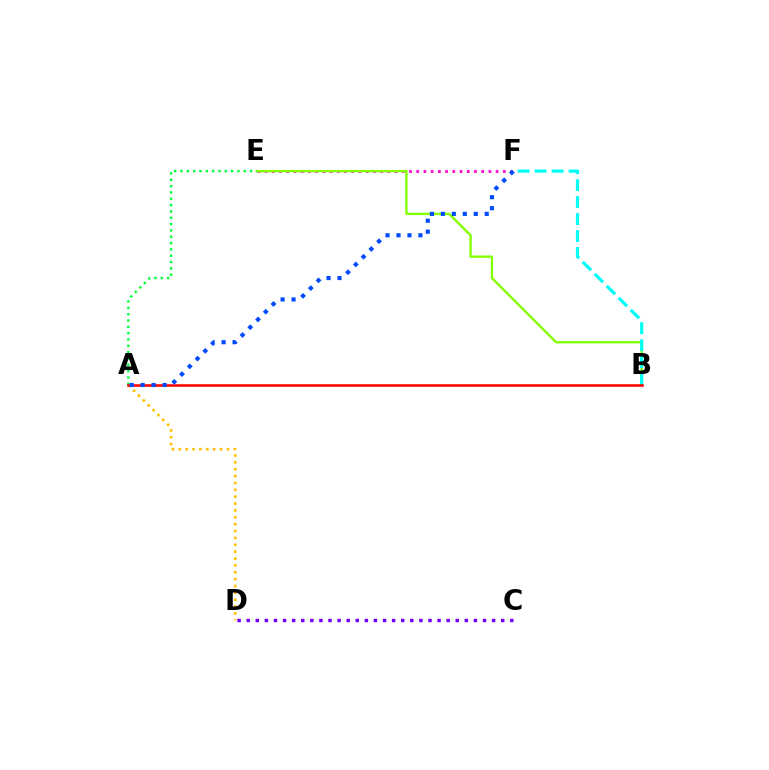{('E', 'F'): [{'color': '#ff00cf', 'line_style': 'dotted', 'thickness': 1.96}], ('B', 'E'): [{'color': '#84ff00', 'line_style': 'solid', 'thickness': 1.69}], ('A', 'E'): [{'color': '#00ff39', 'line_style': 'dotted', 'thickness': 1.72}], ('C', 'D'): [{'color': '#7200ff', 'line_style': 'dotted', 'thickness': 2.47}], ('B', 'F'): [{'color': '#00fff6', 'line_style': 'dashed', 'thickness': 2.3}], ('A', 'D'): [{'color': '#ffbd00', 'line_style': 'dotted', 'thickness': 1.87}], ('A', 'B'): [{'color': '#ff0000', 'line_style': 'solid', 'thickness': 1.84}], ('A', 'F'): [{'color': '#004bff', 'line_style': 'dotted', 'thickness': 2.98}]}